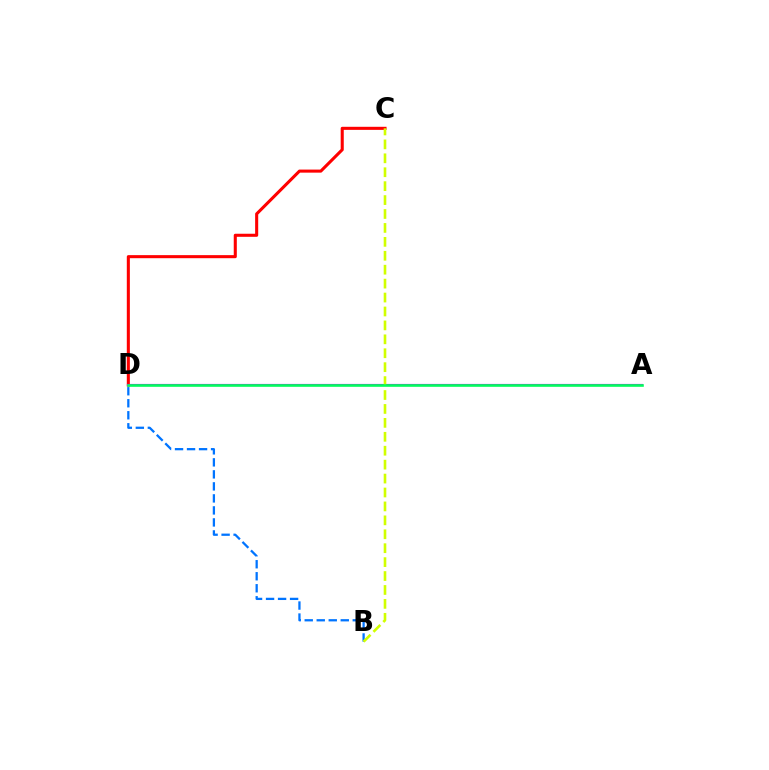{('C', 'D'): [{'color': '#ff0000', 'line_style': 'solid', 'thickness': 2.21}], ('A', 'D'): [{'color': '#b900ff', 'line_style': 'solid', 'thickness': 1.55}, {'color': '#00ff5c', 'line_style': 'solid', 'thickness': 1.88}], ('B', 'D'): [{'color': '#0074ff', 'line_style': 'dashed', 'thickness': 1.63}], ('B', 'C'): [{'color': '#d1ff00', 'line_style': 'dashed', 'thickness': 1.89}]}